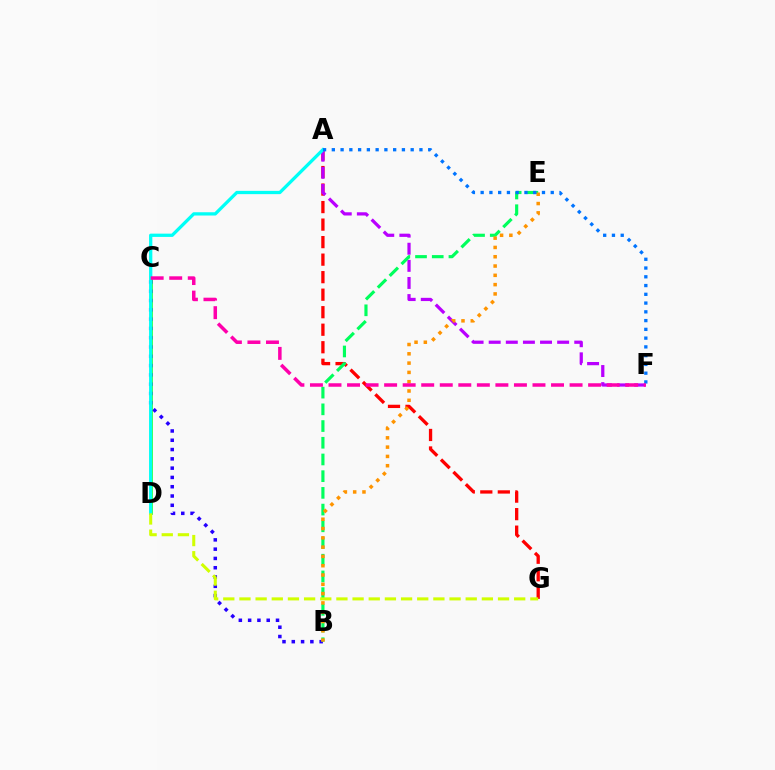{('A', 'G'): [{'color': '#ff0000', 'line_style': 'dashed', 'thickness': 2.38}], ('C', 'D'): [{'color': '#3dff00', 'line_style': 'solid', 'thickness': 1.98}], ('B', 'C'): [{'color': '#2500ff', 'line_style': 'dotted', 'thickness': 2.52}], ('A', 'F'): [{'color': '#b900ff', 'line_style': 'dashed', 'thickness': 2.32}, {'color': '#0074ff', 'line_style': 'dotted', 'thickness': 2.38}], ('A', 'D'): [{'color': '#00fff6', 'line_style': 'solid', 'thickness': 2.36}], ('B', 'E'): [{'color': '#00ff5c', 'line_style': 'dashed', 'thickness': 2.27}, {'color': '#ff9400', 'line_style': 'dotted', 'thickness': 2.53}], ('D', 'G'): [{'color': '#d1ff00', 'line_style': 'dashed', 'thickness': 2.2}], ('C', 'F'): [{'color': '#ff00ac', 'line_style': 'dashed', 'thickness': 2.52}]}